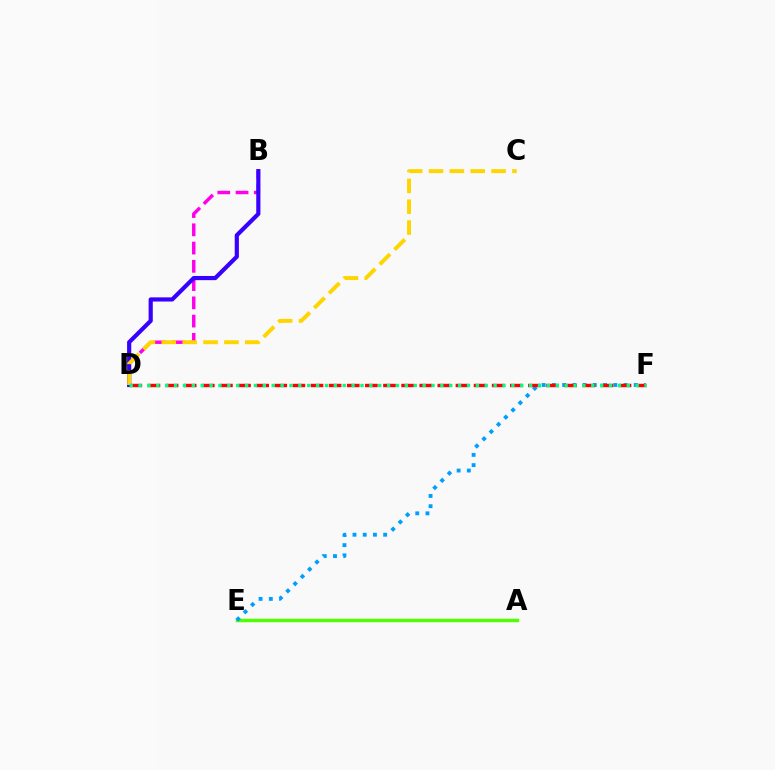{('A', 'E'): [{'color': '#4fff00', 'line_style': 'solid', 'thickness': 2.5}], ('E', 'F'): [{'color': '#009eff', 'line_style': 'dotted', 'thickness': 2.78}], ('D', 'F'): [{'color': '#ff0000', 'line_style': 'dashed', 'thickness': 2.46}, {'color': '#00ff86', 'line_style': 'dotted', 'thickness': 2.41}], ('B', 'D'): [{'color': '#ff00ed', 'line_style': 'dashed', 'thickness': 2.48}, {'color': '#3700ff', 'line_style': 'solid', 'thickness': 3.0}], ('C', 'D'): [{'color': '#ffd500', 'line_style': 'dashed', 'thickness': 2.83}]}